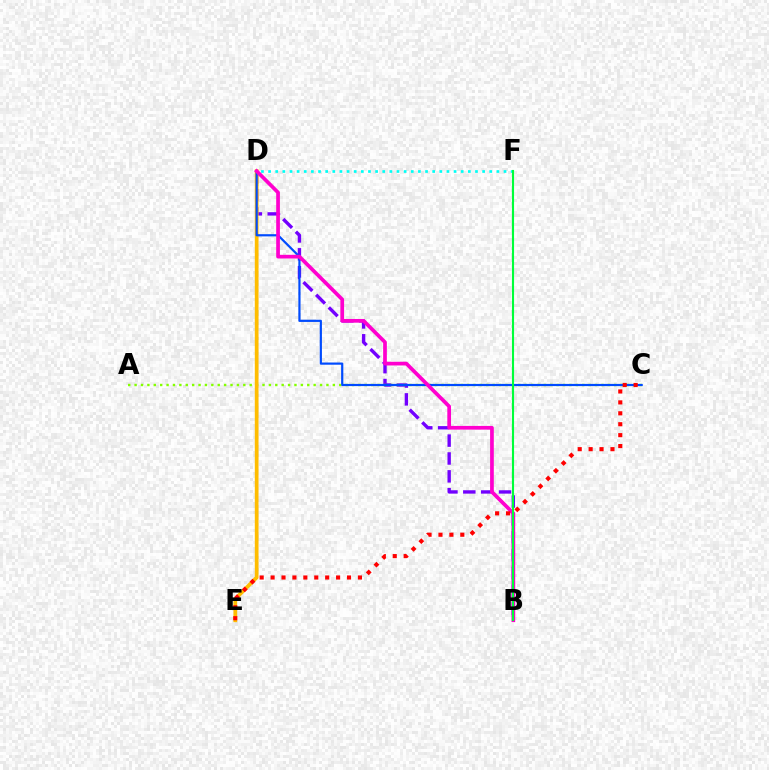{('B', 'D'): [{'color': '#7200ff', 'line_style': 'dashed', 'thickness': 2.43}, {'color': '#ff00cf', 'line_style': 'solid', 'thickness': 2.67}], ('A', 'C'): [{'color': '#84ff00', 'line_style': 'dotted', 'thickness': 1.74}], ('D', 'F'): [{'color': '#00fff6', 'line_style': 'dotted', 'thickness': 1.94}], ('D', 'E'): [{'color': '#ffbd00', 'line_style': 'solid', 'thickness': 2.69}], ('C', 'D'): [{'color': '#004bff', 'line_style': 'solid', 'thickness': 1.58}], ('B', 'F'): [{'color': '#00ff39', 'line_style': 'solid', 'thickness': 1.53}], ('C', 'E'): [{'color': '#ff0000', 'line_style': 'dotted', 'thickness': 2.97}]}